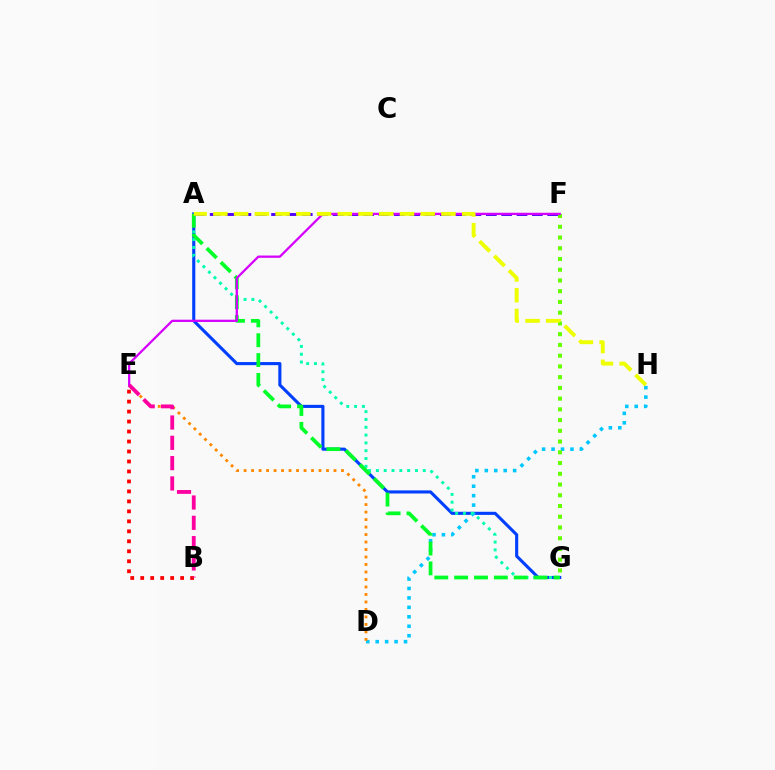{('A', 'G'): [{'color': '#003fff', 'line_style': 'solid', 'thickness': 2.24}, {'color': '#00ffaf', 'line_style': 'dotted', 'thickness': 2.12}, {'color': '#00ff27', 'line_style': 'dashed', 'thickness': 2.7}], ('D', 'H'): [{'color': '#00c7ff', 'line_style': 'dotted', 'thickness': 2.57}], ('D', 'E'): [{'color': '#ff8800', 'line_style': 'dotted', 'thickness': 2.04}], ('F', 'G'): [{'color': '#66ff00', 'line_style': 'dotted', 'thickness': 2.92}], ('A', 'F'): [{'color': '#4f00ff', 'line_style': 'dashed', 'thickness': 2.08}], ('B', 'E'): [{'color': '#ff0000', 'line_style': 'dotted', 'thickness': 2.71}, {'color': '#ff00a0', 'line_style': 'dashed', 'thickness': 2.76}], ('E', 'F'): [{'color': '#d600ff', 'line_style': 'solid', 'thickness': 1.63}], ('A', 'H'): [{'color': '#eeff00', 'line_style': 'dashed', 'thickness': 2.82}]}